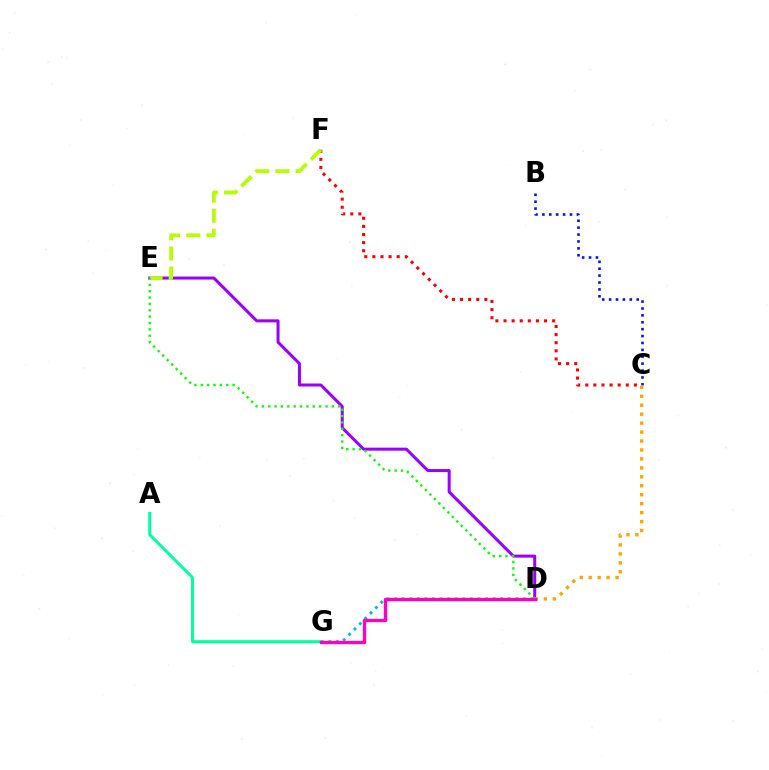{('C', 'F'): [{'color': '#ff0000', 'line_style': 'dotted', 'thickness': 2.2}], ('D', 'G'): [{'color': '#00b5ff', 'line_style': 'dotted', 'thickness': 2.06}, {'color': '#ff00bd', 'line_style': 'solid', 'thickness': 2.41}], ('D', 'E'): [{'color': '#9b00ff', 'line_style': 'solid', 'thickness': 2.18}, {'color': '#08ff00', 'line_style': 'dotted', 'thickness': 1.73}], ('E', 'F'): [{'color': '#b3ff00', 'line_style': 'dashed', 'thickness': 2.73}], ('A', 'G'): [{'color': '#00ff9d', 'line_style': 'solid', 'thickness': 2.13}], ('B', 'C'): [{'color': '#0010ff', 'line_style': 'dotted', 'thickness': 1.87}], ('C', 'D'): [{'color': '#ffa500', 'line_style': 'dotted', 'thickness': 2.43}]}